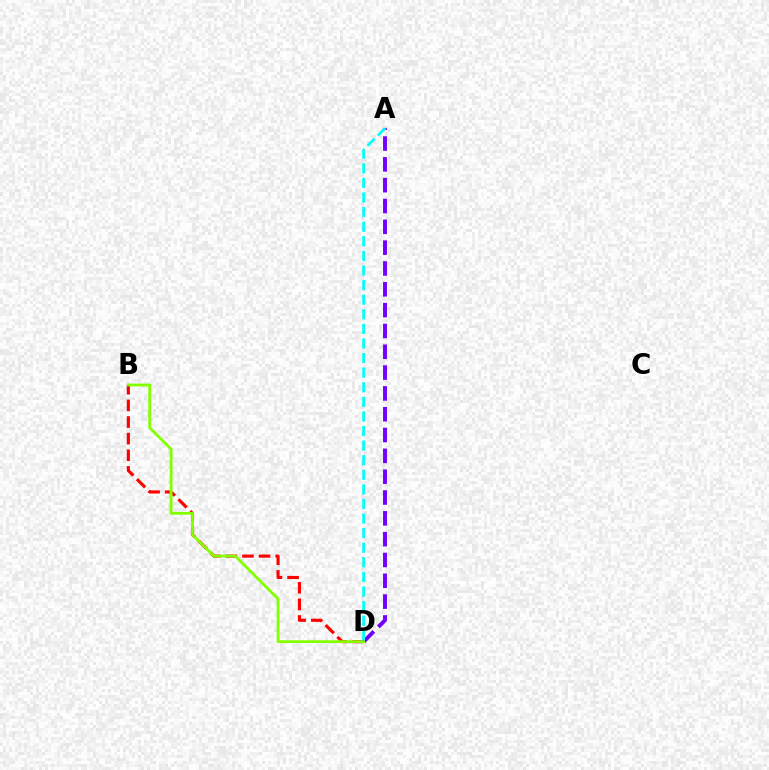{('B', 'D'): [{'color': '#ff0000', 'line_style': 'dashed', 'thickness': 2.26}, {'color': '#84ff00', 'line_style': 'solid', 'thickness': 2.03}], ('A', 'D'): [{'color': '#7200ff', 'line_style': 'dashed', 'thickness': 2.83}, {'color': '#00fff6', 'line_style': 'dashed', 'thickness': 1.98}]}